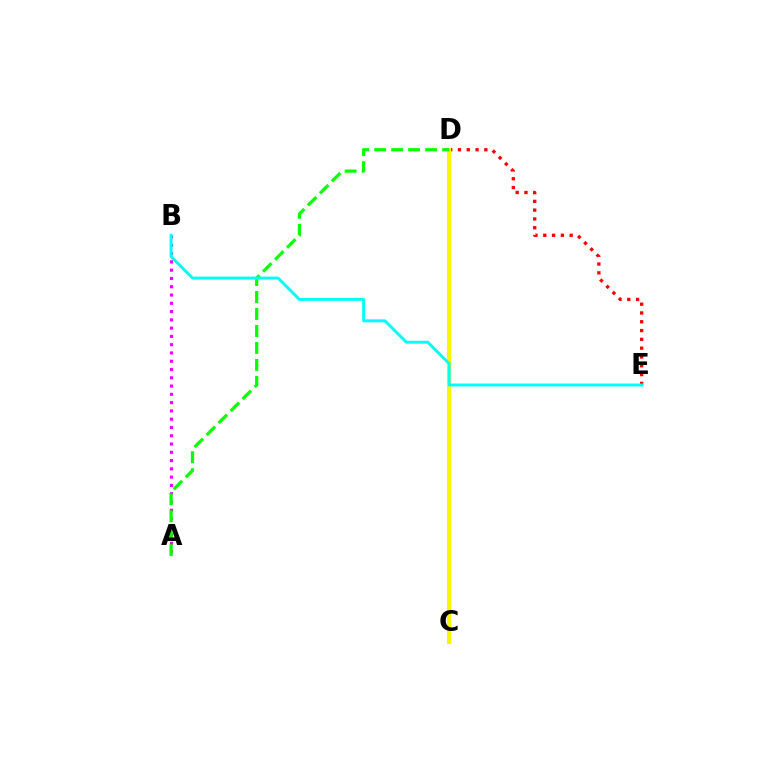{('C', 'D'): [{'color': '#0010ff', 'line_style': 'solid', 'thickness': 1.64}, {'color': '#fcf500', 'line_style': 'solid', 'thickness': 2.92}], ('A', 'B'): [{'color': '#ee00ff', 'line_style': 'dotted', 'thickness': 2.25}], ('D', 'E'): [{'color': '#ff0000', 'line_style': 'dotted', 'thickness': 2.39}], ('A', 'D'): [{'color': '#08ff00', 'line_style': 'dashed', 'thickness': 2.31}], ('B', 'E'): [{'color': '#00fff6', 'line_style': 'solid', 'thickness': 2.1}]}